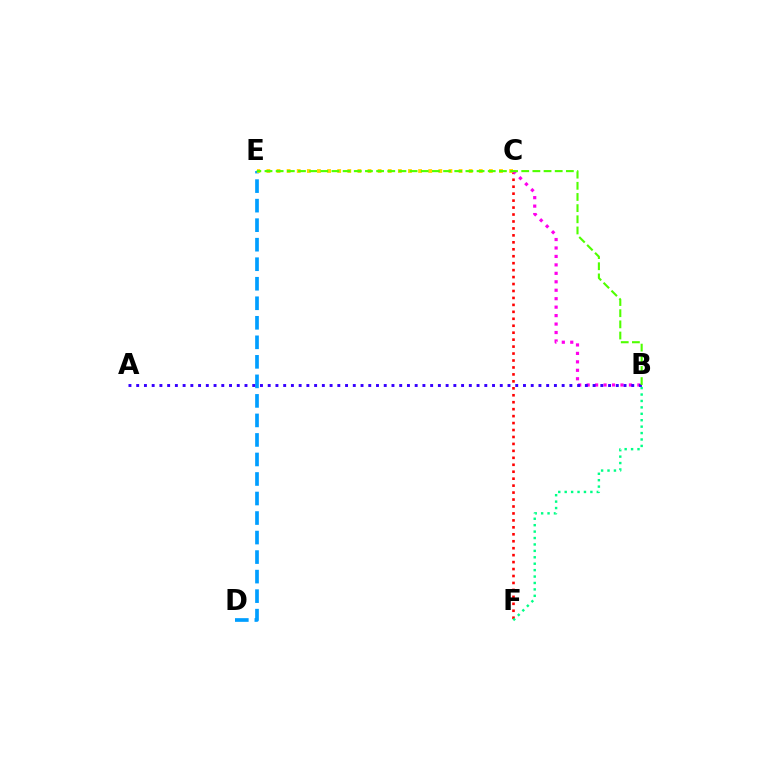{('D', 'E'): [{'color': '#009eff', 'line_style': 'dashed', 'thickness': 2.65}], ('C', 'F'): [{'color': '#ff0000', 'line_style': 'dotted', 'thickness': 1.89}], ('C', 'E'): [{'color': '#ffd500', 'line_style': 'dotted', 'thickness': 2.75}], ('B', 'C'): [{'color': '#ff00ed', 'line_style': 'dotted', 'thickness': 2.3}], ('A', 'B'): [{'color': '#3700ff', 'line_style': 'dotted', 'thickness': 2.1}], ('B', 'F'): [{'color': '#00ff86', 'line_style': 'dotted', 'thickness': 1.74}], ('B', 'E'): [{'color': '#4fff00', 'line_style': 'dashed', 'thickness': 1.52}]}